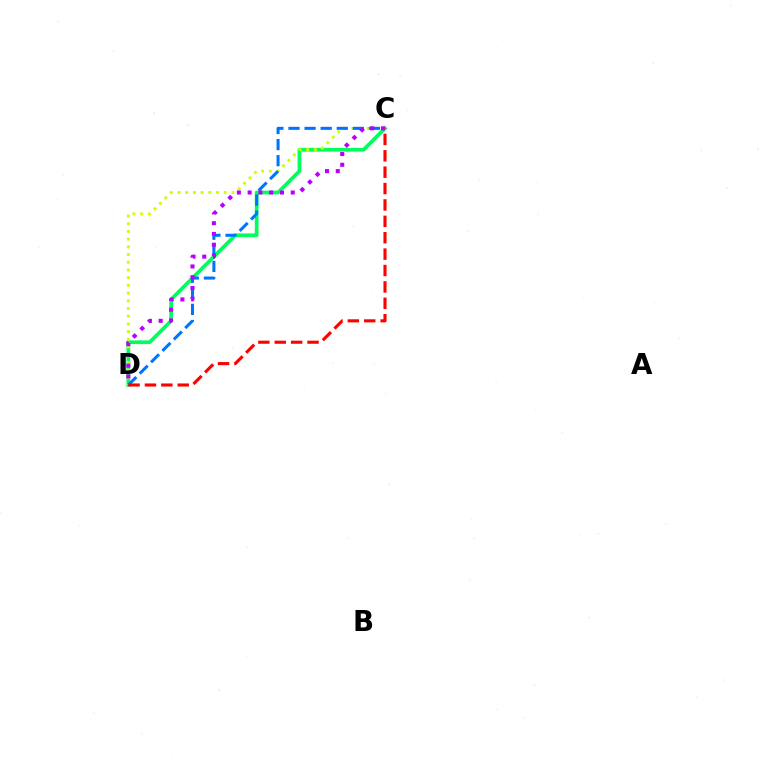{('C', 'D'): [{'color': '#00ff5c', 'line_style': 'solid', 'thickness': 2.68}, {'color': '#d1ff00', 'line_style': 'dotted', 'thickness': 2.09}, {'color': '#0074ff', 'line_style': 'dashed', 'thickness': 2.19}, {'color': '#b900ff', 'line_style': 'dotted', 'thickness': 2.93}, {'color': '#ff0000', 'line_style': 'dashed', 'thickness': 2.23}]}